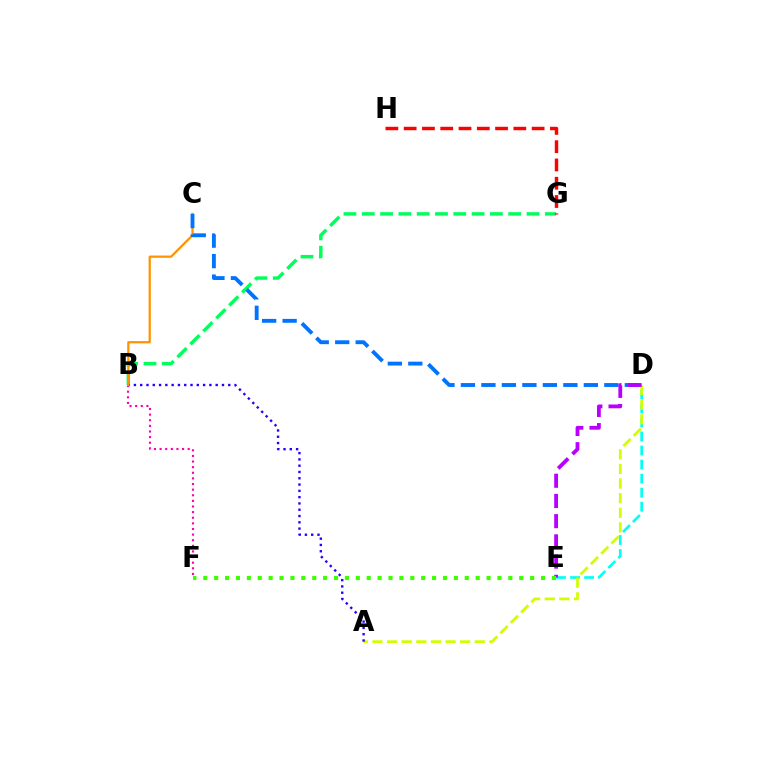{('D', 'E'): [{'color': '#00fff6', 'line_style': 'dashed', 'thickness': 1.91}, {'color': '#b900ff', 'line_style': 'dashed', 'thickness': 2.75}], ('A', 'D'): [{'color': '#d1ff00', 'line_style': 'dashed', 'thickness': 1.99}], ('B', 'G'): [{'color': '#00ff5c', 'line_style': 'dashed', 'thickness': 2.49}], ('B', 'F'): [{'color': '#ff00ac', 'line_style': 'dotted', 'thickness': 1.53}], ('A', 'B'): [{'color': '#2500ff', 'line_style': 'dotted', 'thickness': 1.71}], ('B', 'C'): [{'color': '#ff9400', 'line_style': 'solid', 'thickness': 1.63}], ('C', 'D'): [{'color': '#0074ff', 'line_style': 'dashed', 'thickness': 2.78}], ('G', 'H'): [{'color': '#ff0000', 'line_style': 'dashed', 'thickness': 2.48}], ('E', 'F'): [{'color': '#3dff00', 'line_style': 'dotted', 'thickness': 2.96}]}